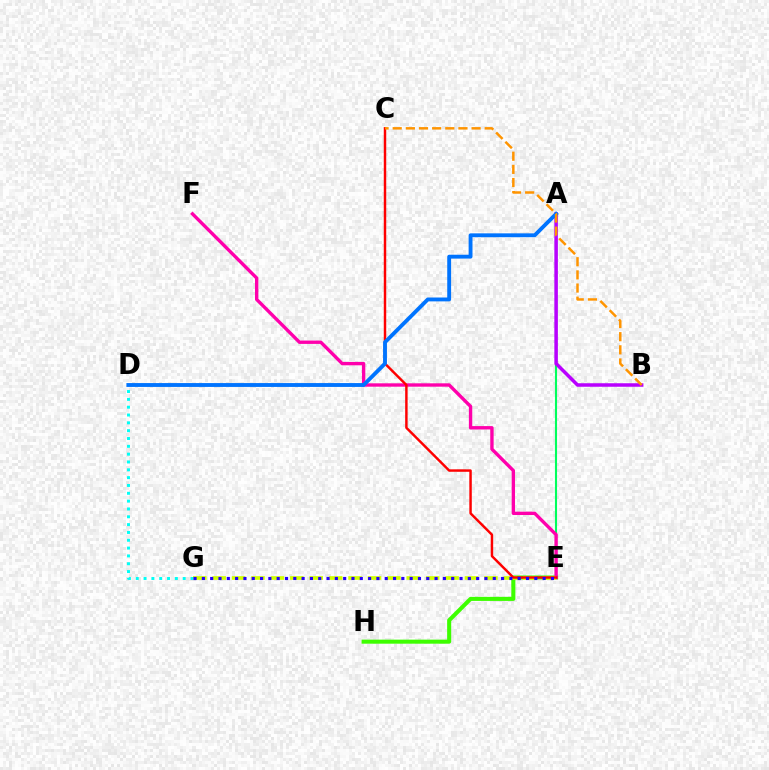{('A', 'E'): [{'color': '#00ff5c', 'line_style': 'solid', 'thickness': 1.51}], ('E', 'H'): [{'color': '#3dff00', 'line_style': 'solid', 'thickness': 2.92}], ('E', 'F'): [{'color': '#ff00ac', 'line_style': 'solid', 'thickness': 2.42}], ('E', 'G'): [{'color': '#d1ff00', 'line_style': 'dashed', 'thickness': 2.64}, {'color': '#2500ff', 'line_style': 'dotted', 'thickness': 2.26}], ('A', 'B'): [{'color': '#b900ff', 'line_style': 'solid', 'thickness': 2.53}], ('D', 'G'): [{'color': '#00fff6', 'line_style': 'dotted', 'thickness': 2.13}], ('C', 'E'): [{'color': '#ff0000', 'line_style': 'solid', 'thickness': 1.77}], ('A', 'D'): [{'color': '#0074ff', 'line_style': 'solid', 'thickness': 2.78}], ('B', 'C'): [{'color': '#ff9400', 'line_style': 'dashed', 'thickness': 1.79}]}